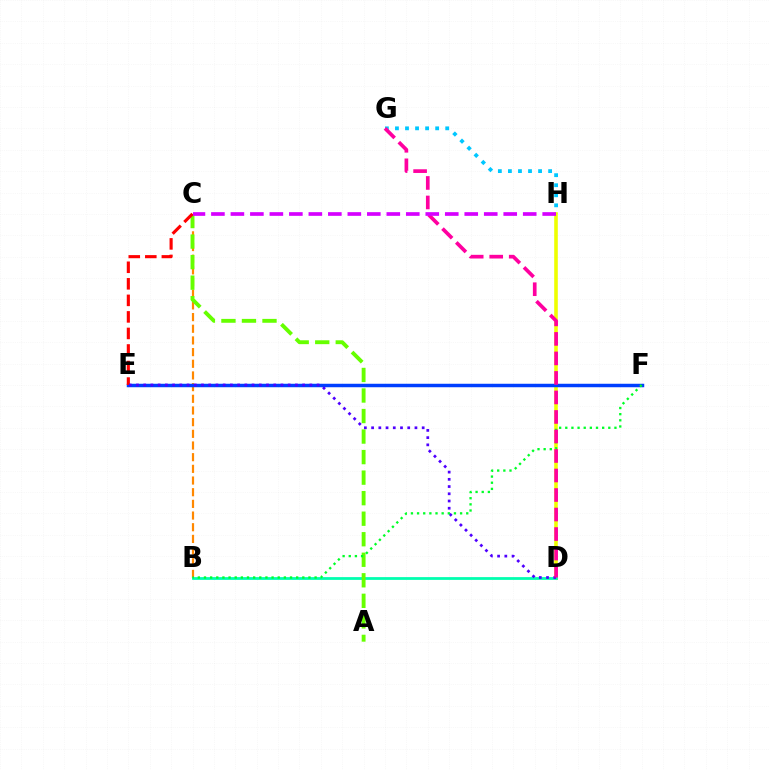{('B', 'C'): [{'color': '#ff8800', 'line_style': 'dashed', 'thickness': 1.59}], ('G', 'H'): [{'color': '#00c7ff', 'line_style': 'dotted', 'thickness': 2.73}], ('D', 'H'): [{'color': '#eeff00', 'line_style': 'solid', 'thickness': 2.59}], ('B', 'D'): [{'color': '#00ffaf', 'line_style': 'solid', 'thickness': 2.0}], ('E', 'F'): [{'color': '#003fff', 'line_style': 'solid', 'thickness': 2.5}], ('A', 'C'): [{'color': '#66ff00', 'line_style': 'dashed', 'thickness': 2.79}], ('C', 'E'): [{'color': '#ff0000', 'line_style': 'dashed', 'thickness': 2.25}], ('D', 'E'): [{'color': '#4f00ff', 'line_style': 'dotted', 'thickness': 1.96}], ('B', 'F'): [{'color': '#00ff27', 'line_style': 'dotted', 'thickness': 1.67}], ('D', 'G'): [{'color': '#ff00a0', 'line_style': 'dashed', 'thickness': 2.65}], ('C', 'H'): [{'color': '#d600ff', 'line_style': 'dashed', 'thickness': 2.65}]}